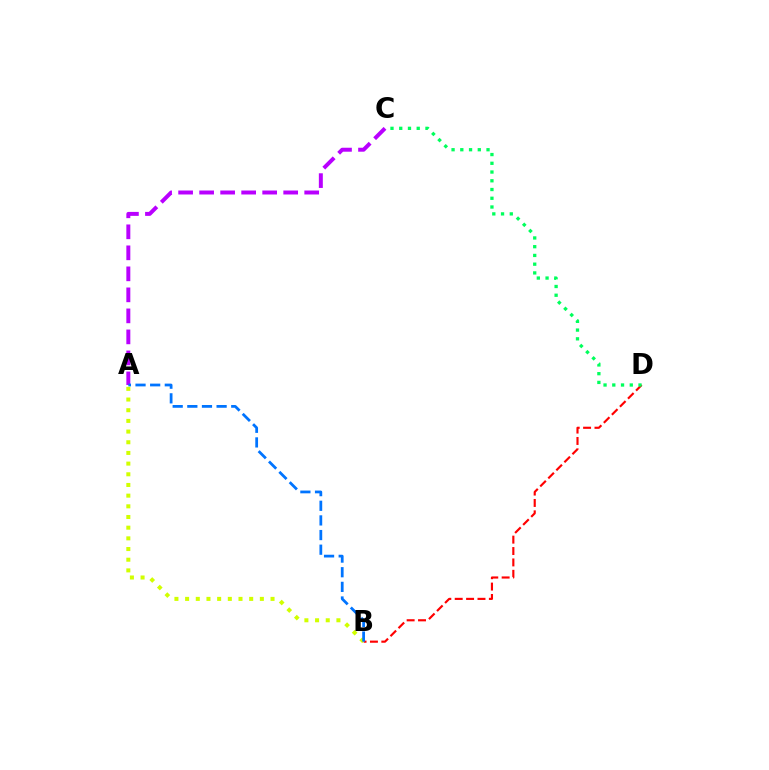{('B', 'D'): [{'color': '#ff0000', 'line_style': 'dashed', 'thickness': 1.55}], ('A', 'B'): [{'color': '#d1ff00', 'line_style': 'dotted', 'thickness': 2.9}, {'color': '#0074ff', 'line_style': 'dashed', 'thickness': 1.99}], ('C', 'D'): [{'color': '#00ff5c', 'line_style': 'dotted', 'thickness': 2.38}], ('A', 'C'): [{'color': '#b900ff', 'line_style': 'dashed', 'thickness': 2.85}]}